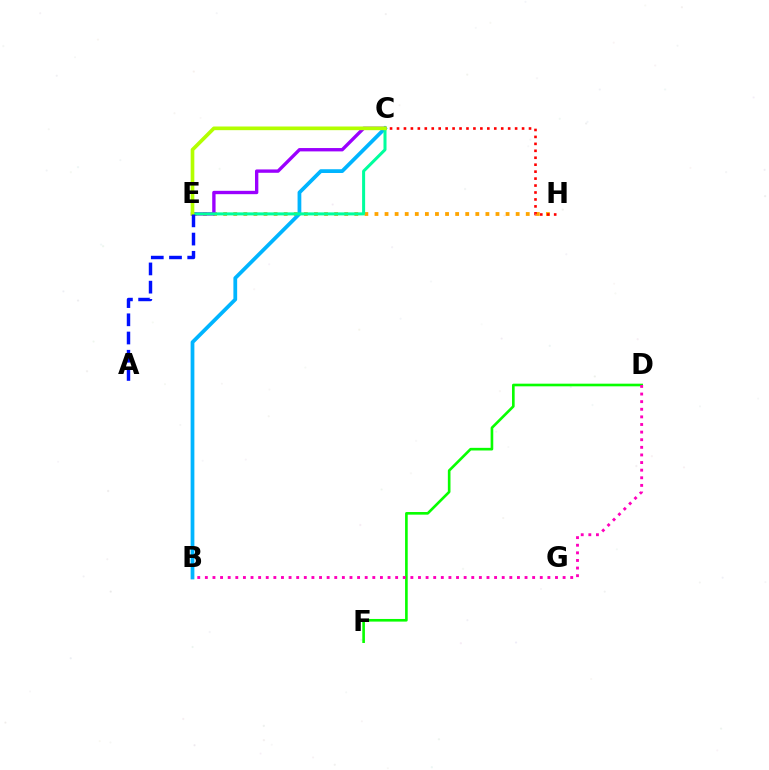{('E', 'H'): [{'color': '#ffa500', 'line_style': 'dotted', 'thickness': 2.74}], ('B', 'C'): [{'color': '#00b5ff', 'line_style': 'solid', 'thickness': 2.7}], ('D', 'F'): [{'color': '#08ff00', 'line_style': 'solid', 'thickness': 1.9}], ('B', 'D'): [{'color': '#ff00bd', 'line_style': 'dotted', 'thickness': 2.07}], ('C', 'E'): [{'color': '#9b00ff', 'line_style': 'solid', 'thickness': 2.41}, {'color': '#00ff9d', 'line_style': 'solid', 'thickness': 2.18}, {'color': '#b3ff00', 'line_style': 'solid', 'thickness': 2.64}], ('A', 'E'): [{'color': '#0010ff', 'line_style': 'dashed', 'thickness': 2.47}], ('C', 'H'): [{'color': '#ff0000', 'line_style': 'dotted', 'thickness': 1.89}]}